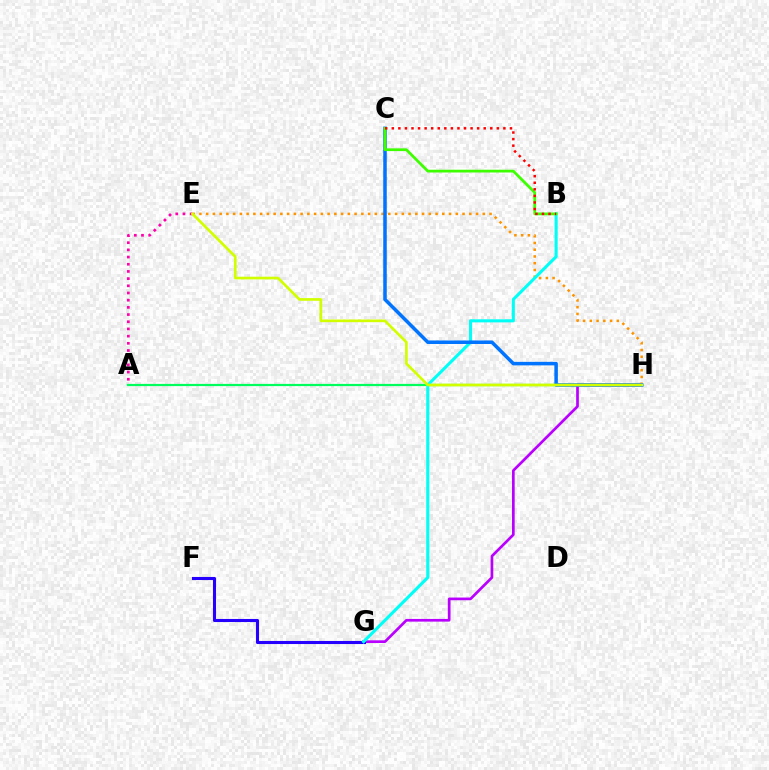{('E', 'H'): [{'color': '#ff9400', 'line_style': 'dotted', 'thickness': 1.83}, {'color': '#d1ff00', 'line_style': 'solid', 'thickness': 1.93}], ('A', 'E'): [{'color': '#ff00ac', 'line_style': 'dotted', 'thickness': 1.95}], ('G', 'H'): [{'color': '#b900ff', 'line_style': 'solid', 'thickness': 1.94}], ('A', 'H'): [{'color': '#00ff5c', 'line_style': 'solid', 'thickness': 1.59}], ('F', 'G'): [{'color': '#2500ff', 'line_style': 'solid', 'thickness': 2.22}], ('B', 'G'): [{'color': '#00fff6', 'line_style': 'solid', 'thickness': 2.21}], ('C', 'H'): [{'color': '#0074ff', 'line_style': 'solid', 'thickness': 2.54}], ('B', 'C'): [{'color': '#3dff00', 'line_style': 'solid', 'thickness': 1.99}, {'color': '#ff0000', 'line_style': 'dotted', 'thickness': 1.78}]}